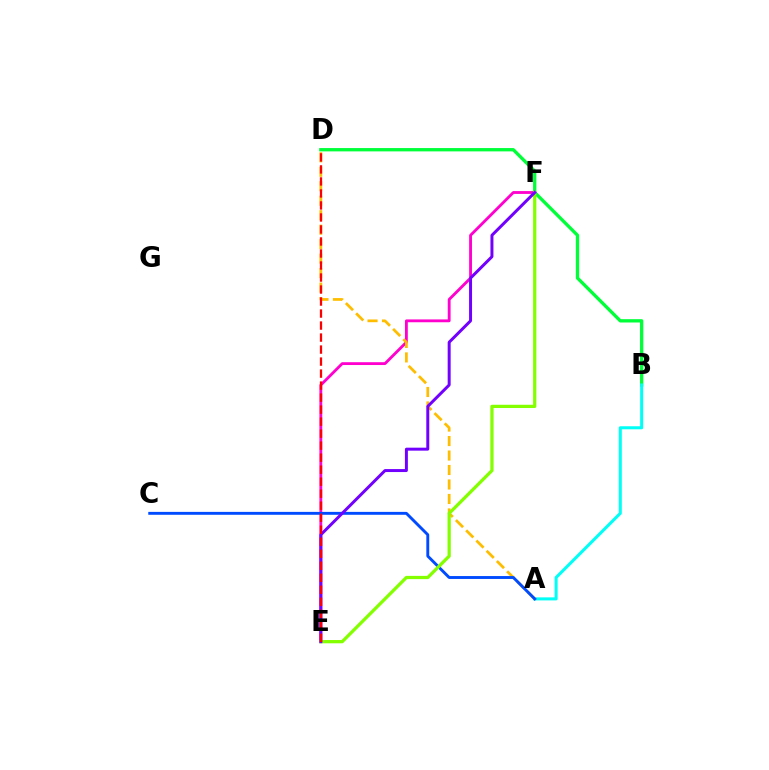{('B', 'D'): [{'color': '#00ff39', 'line_style': 'solid', 'thickness': 2.39}], ('A', 'B'): [{'color': '#00fff6', 'line_style': 'solid', 'thickness': 2.19}], ('E', 'F'): [{'color': '#ff00cf', 'line_style': 'solid', 'thickness': 2.04}, {'color': '#84ff00', 'line_style': 'solid', 'thickness': 2.34}, {'color': '#7200ff', 'line_style': 'solid', 'thickness': 2.14}], ('A', 'D'): [{'color': '#ffbd00', 'line_style': 'dashed', 'thickness': 1.97}], ('A', 'C'): [{'color': '#004bff', 'line_style': 'solid', 'thickness': 2.08}], ('D', 'E'): [{'color': '#ff0000', 'line_style': 'dashed', 'thickness': 1.63}]}